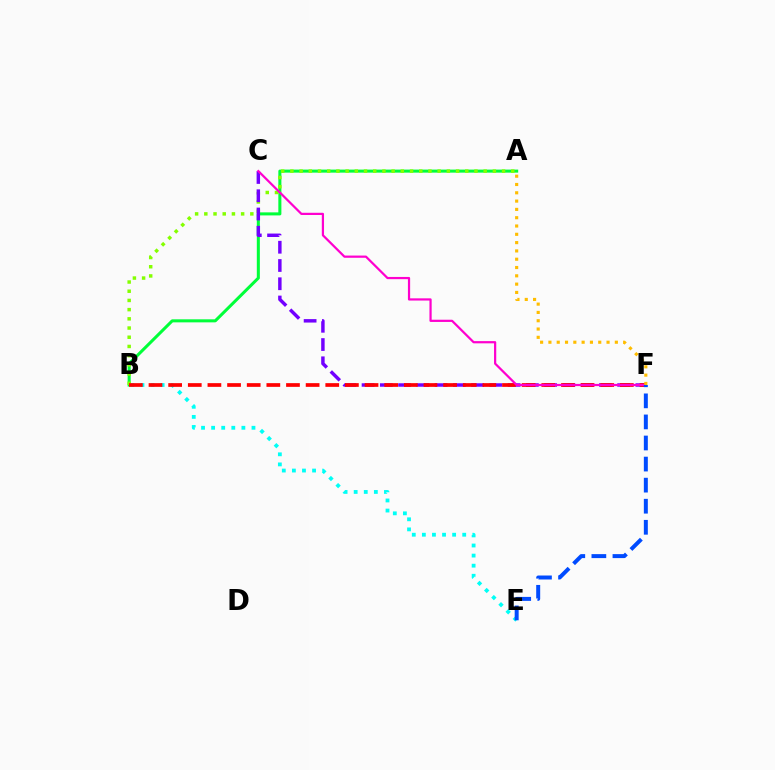{('A', 'B'): [{'color': '#00ff39', 'line_style': 'solid', 'thickness': 2.19}, {'color': '#84ff00', 'line_style': 'dotted', 'thickness': 2.5}], ('C', 'F'): [{'color': '#7200ff', 'line_style': 'dashed', 'thickness': 2.48}, {'color': '#ff00cf', 'line_style': 'solid', 'thickness': 1.6}], ('B', 'E'): [{'color': '#00fff6', 'line_style': 'dotted', 'thickness': 2.74}], ('B', 'F'): [{'color': '#ff0000', 'line_style': 'dashed', 'thickness': 2.67}], ('A', 'F'): [{'color': '#ffbd00', 'line_style': 'dotted', 'thickness': 2.26}], ('E', 'F'): [{'color': '#004bff', 'line_style': 'dashed', 'thickness': 2.86}]}